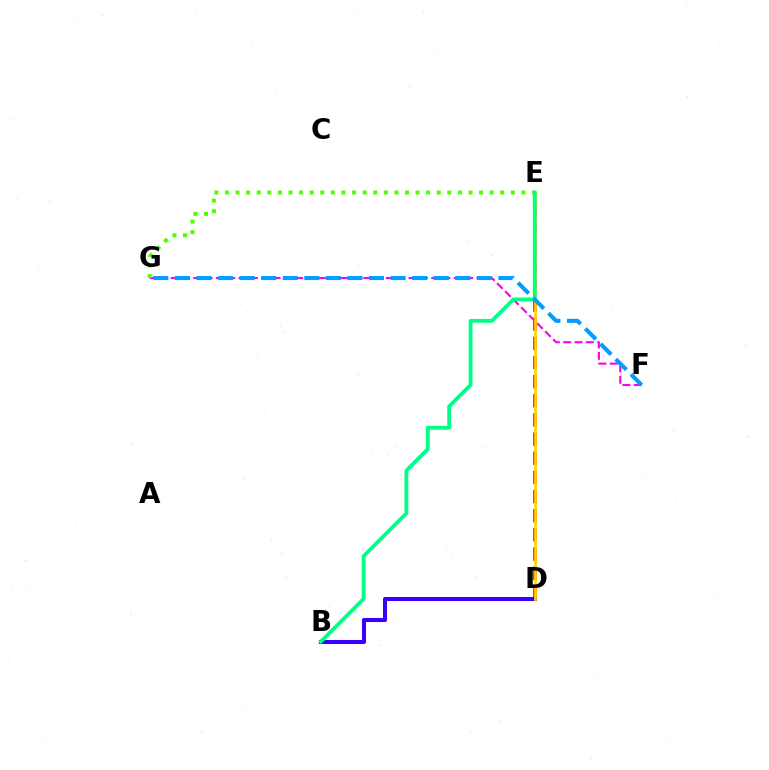{('D', 'E'): [{'color': '#ff0000', 'line_style': 'dashed', 'thickness': 2.6}, {'color': '#ffd500', 'line_style': 'solid', 'thickness': 1.91}], ('F', 'G'): [{'color': '#ff00ed', 'line_style': 'dashed', 'thickness': 1.54}, {'color': '#009eff', 'line_style': 'dashed', 'thickness': 2.93}], ('B', 'D'): [{'color': '#3700ff', 'line_style': 'solid', 'thickness': 2.92}], ('E', 'G'): [{'color': '#4fff00', 'line_style': 'dotted', 'thickness': 2.88}], ('B', 'E'): [{'color': '#00ff86', 'line_style': 'solid', 'thickness': 2.75}]}